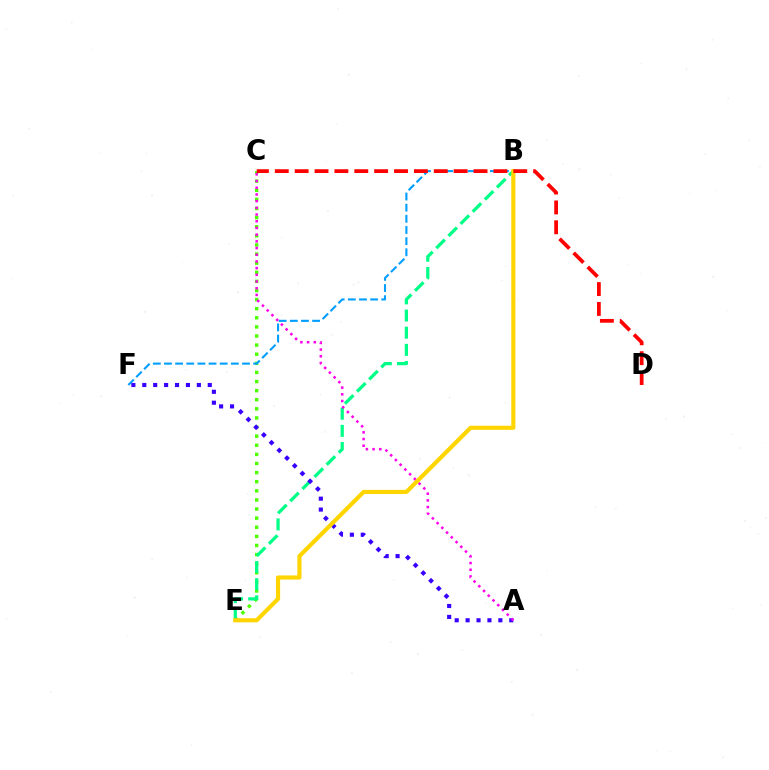{('C', 'E'): [{'color': '#4fff00', 'line_style': 'dotted', 'thickness': 2.47}], ('B', 'F'): [{'color': '#009eff', 'line_style': 'dashed', 'thickness': 1.51}], ('B', 'E'): [{'color': '#00ff86', 'line_style': 'dashed', 'thickness': 2.33}, {'color': '#ffd500', 'line_style': 'solid', 'thickness': 2.98}], ('A', 'F'): [{'color': '#3700ff', 'line_style': 'dotted', 'thickness': 2.97}], ('A', 'C'): [{'color': '#ff00ed', 'line_style': 'dotted', 'thickness': 1.82}], ('C', 'D'): [{'color': '#ff0000', 'line_style': 'dashed', 'thickness': 2.7}]}